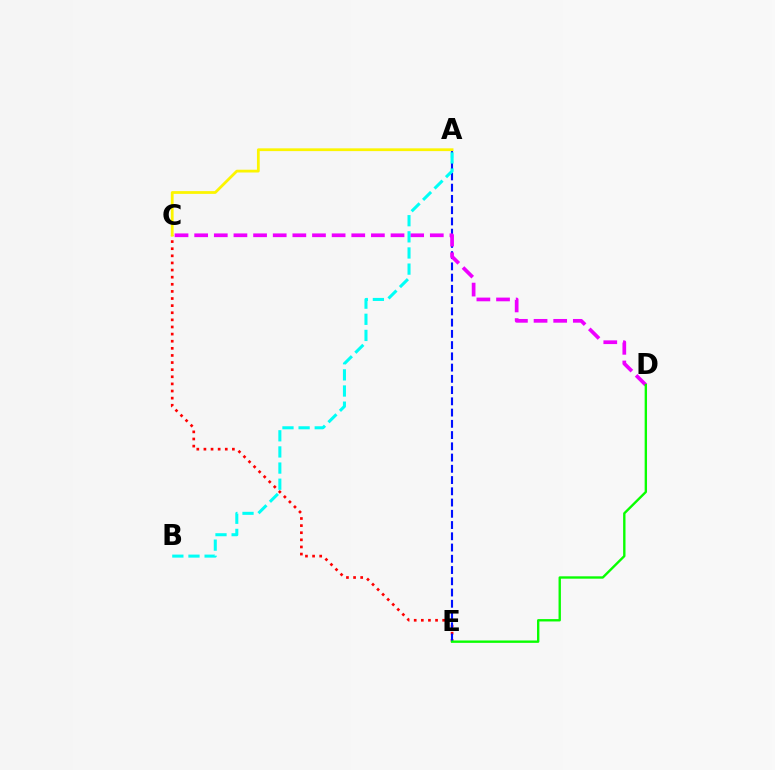{('C', 'E'): [{'color': '#ff0000', 'line_style': 'dotted', 'thickness': 1.93}], ('A', 'E'): [{'color': '#0010ff', 'line_style': 'dashed', 'thickness': 1.53}], ('C', 'D'): [{'color': '#ee00ff', 'line_style': 'dashed', 'thickness': 2.67}], ('A', 'B'): [{'color': '#00fff6', 'line_style': 'dashed', 'thickness': 2.19}], ('A', 'C'): [{'color': '#fcf500', 'line_style': 'solid', 'thickness': 1.99}], ('D', 'E'): [{'color': '#08ff00', 'line_style': 'solid', 'thickness': 1.71}]}